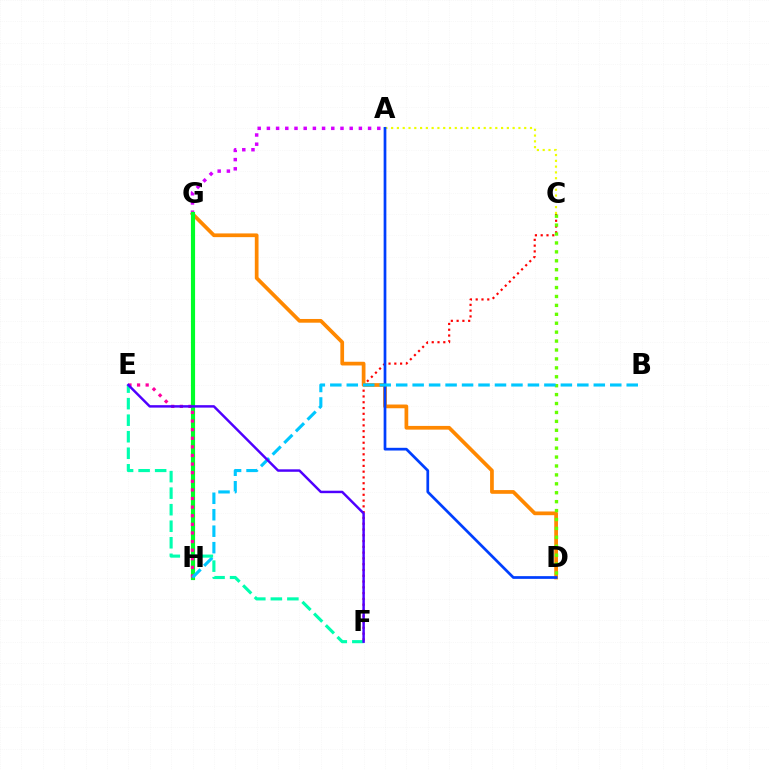{('C', 'F'): [{'color': '#ff0000', 'line_style': 'dotted', 'thickness': 1.57}], ('A', 'G'): [{'color': '#d600ff', 'line_style': 'dotted', 'thickness': 2.5}], ('D', 'G'): [{'color': '#ff8800', 'line_style': 'solid', 'thickness': 2.68}], ('C', 'D'): [{'color': '#66ff00', 'line_style': 'dotted', 'thickness': 2.42}], ('G', 'H'): [{'color': '#00ff27', 'line_style': 'solid', 'thickness': 2.99}], ('A', 'C'): [{'color': '#eeff00', 'line_style': 'dotted', 'thickness': 1.57}], ('E', 'H'): [{'color': '#ff00a0', 'line_style': 'dotted', 'thickness': 2.34}], ('A', 'D'): [{'color': '#003fff', 'line_style': 'solid', 'thickness': 1.96}], ('B', 'H'): [{'color': '#00c7ff', 'line_style': 'dashed', 'thickness': 2.24}], ('E', 'F'): [{'color': '#00ffaf', 'line_style': 'dashed', 'thickness': 2.25}, {'color': '#4f00ff', 'line_style': 'solid', 'thickness': 1.77}]}